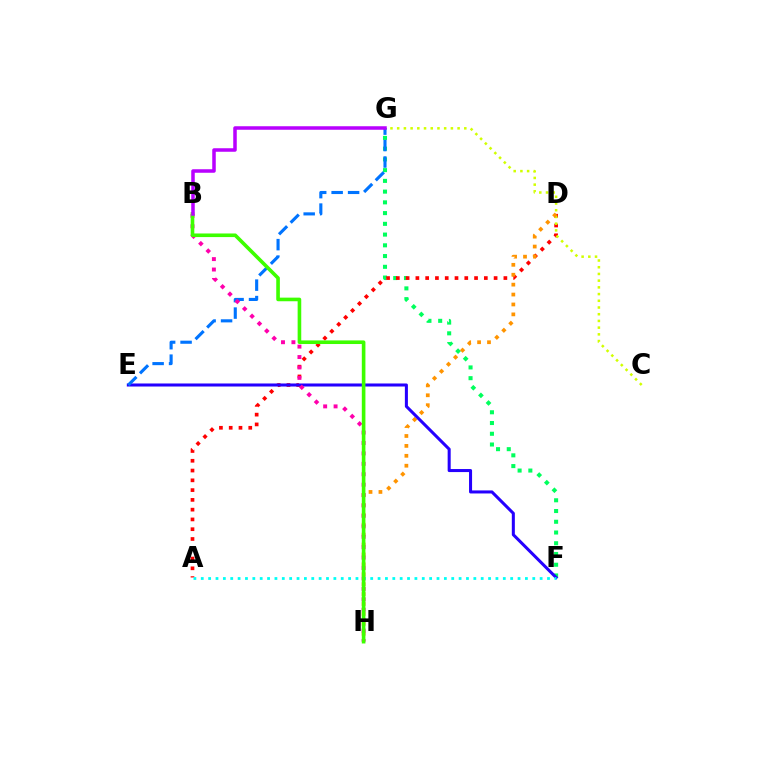{('F', 'G'): [{'color': '#00ff5c', 'line_style': 'dotted', 'thickness': 2.92}], ('A', 'D'): [{'color': '#ff0000', 'line_style': 'dotted', 'thickness': 2.66}], ('C', 'G'): [{'color': '#d1ff00', 'line_style': 'dotted', 'thickness': 1.82}], ('D', 'H'): [{'color': '#ff9400', 'line_style': 'dotted', 'thickness': 2.69}], ('E', 'F'): [{'color': '#2500ff', 'line_style': 'solid', 'thickness': 2.19}], ('E', 'G'): [{'color': '#0074ff', 'line_style': 'dashed', 'thickness': 2.23}], ('B', 'H'): [{'color': '#ff00ac', 'line_style': 'dotted', 'thickness': 2.83}, {'color': '#3dff00', 'line_style': 'solid', 'thickness': 2.6}], ('A', 'F'): [{'color': '#00fff6', 'line_style': 'dotted', 'thickness': 2.0}], ('B', 'G'): [{'color': '#b900ff', 'line_style': 'solid', 'thickness': 2.53}]}